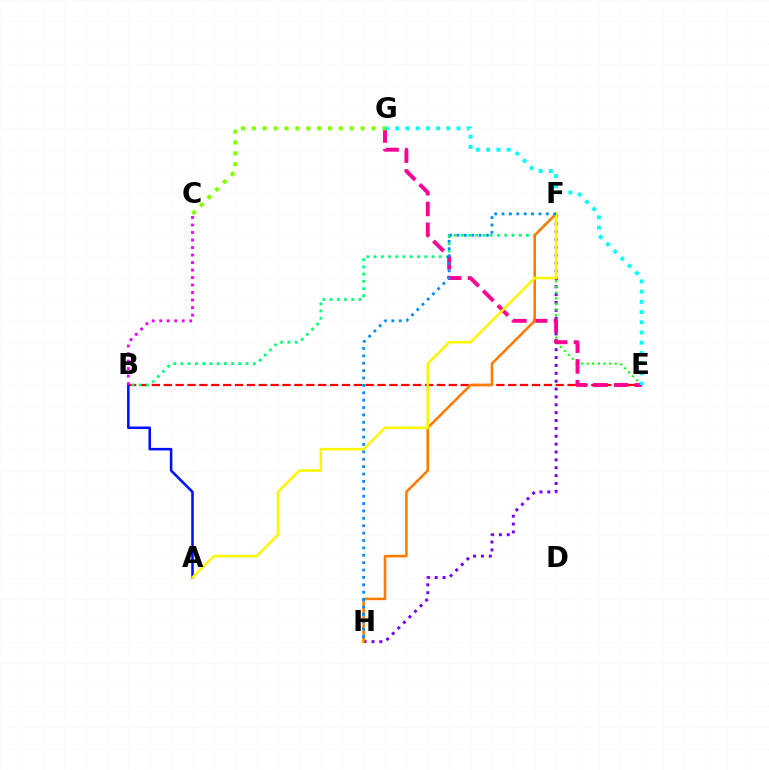{('B', 'E'): [{'color': '#ff0000', 'line_style': 'dashed', 'thickness': 1.61}], ('A', 'B'): [{'color': '#0010ff', 'line_style': 'solid', 'thickness': 1.83}], ('B', 'C'): [{'color': '#ee00ff', 'line_style': 'dotted', 'thickness': 2.04}], ('B', 'F'): [{'color': '#00ff74', 'line_style': 'dotted', 'thickness': 1.97}], ('F', 'H'): [{'color': '#7200ff', 'line_style': 'dotted', 'thickness': 2.14}, {'color': '#ff7c00', 'line_style': 'solid', 'thickness': 1.87}, {'color': '#008cff', 'line_style': 'dotted', 'thickness': 2.01}], ('E', 'F'): [{'color': '#08ff00', 'line_style': 'dotted', 'thickness': 1.53}], ('E', 'G'): [{'color': '#ff0094', 'line_style': 'dashed', 'thickness': 2.82}, {'color': '#00fff6', 'line_style': 'dotted', 'thickness': 2.78}], ('C', 'G'): [{'color': '#84ff00', 'line_style': 'dotted', 'thickness': 2.96}], ('A', 'F'): [{'color': '#fcf500', 'line_style': 'solid', 'thickness': 1.83}]}